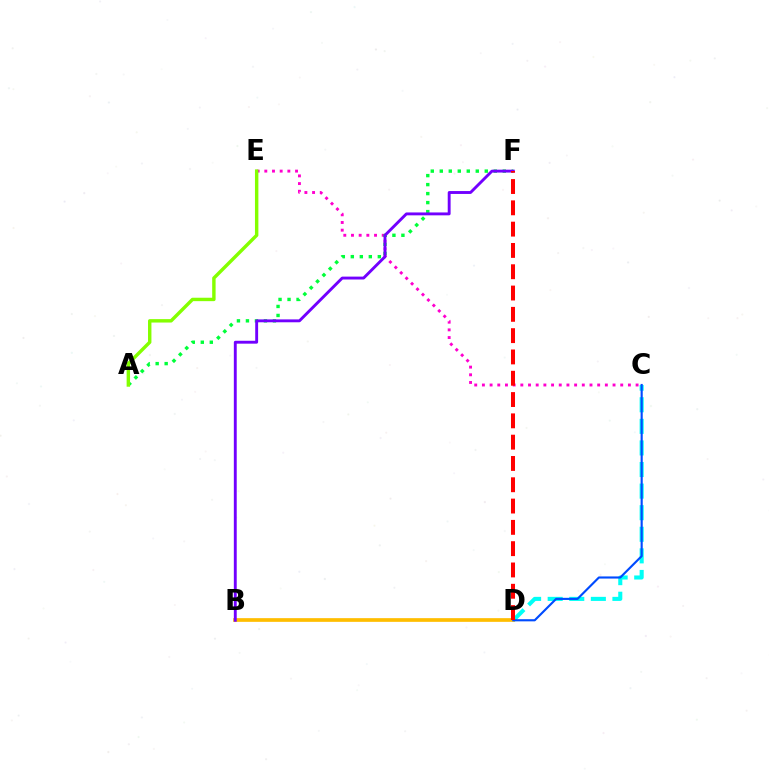{('C', 'D'): [{'color': '#00fff6', 'line_style': 'dashed', 'thickness': 2.93}, {'color': '#004bff', 'line_style': 'solid', 'thickness': 1.54}], ('B', 'D'): [{'color': '#ffbd00', 'line_style': 'solid', 'thickness': 2.66}], ('C', 'E'): [{'color': '#ff00cf', 'line_style': 'dotted', 'thickness': 2.09}], ('A', 'F'): [{'color': '#00ff39', 'line_style': 'dotted', 'thickness': 2.45}], ('B', 'F'): [{'color': '#7200ff', 'line_style': 'solid', 'thickness': 2.08}], ('A', 'E'): [{'color': '#84ff00', 'line_style': 'solid', 'thickness': 2.46}], ('D', 'F'): [{'color': '#ff0000', 'line_style': 'dashed', 'thickness': 2.89}]}